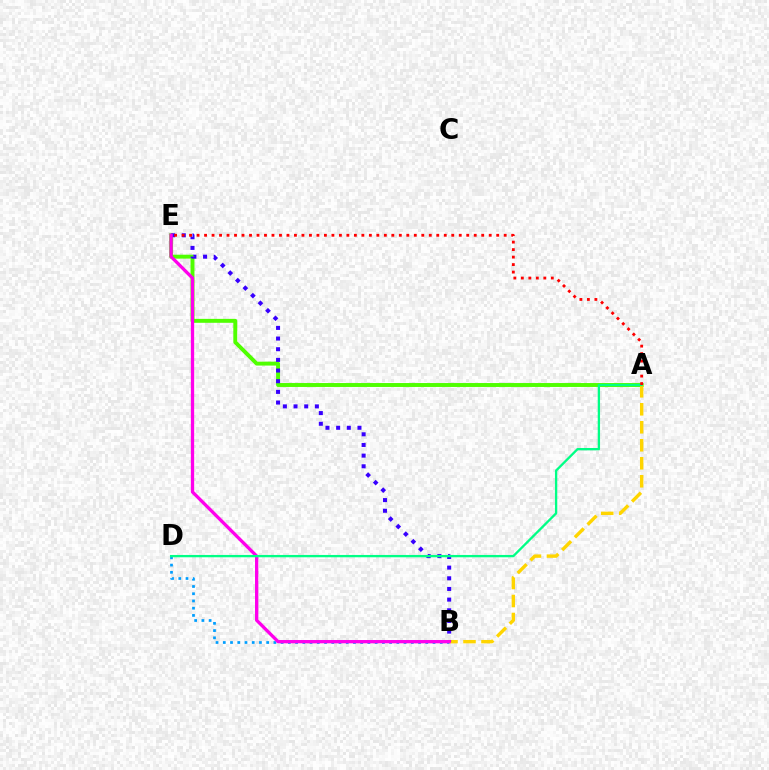{('A', 'E'): [{'color': '#4fff00', 'line_style': 'solid', 'thickness': 2.83}, {'color': '#ff0000', 'line_style': 'dotted', 'thickness': 2.04}], ('B', 'D'): [{'color': '#009eff', 'line_style': 'dotted', 'thickness': 1.96}], ('A', 'B'): [{'color': '#ffd500', 'line_style': 'dashed', 'thickness': 2.44}], ('B', 'E'): [{'color': '#3700ff', 'line_style': 'dotted', 'thickness': 2.9}, {'color': '#ff00ed', 'line_style': 'solid', 'thickness': 2.38}], ('A', 'D'): [{'color': '#00ff86', 'line_style': 'solid', 'thickness': 1.67}]}